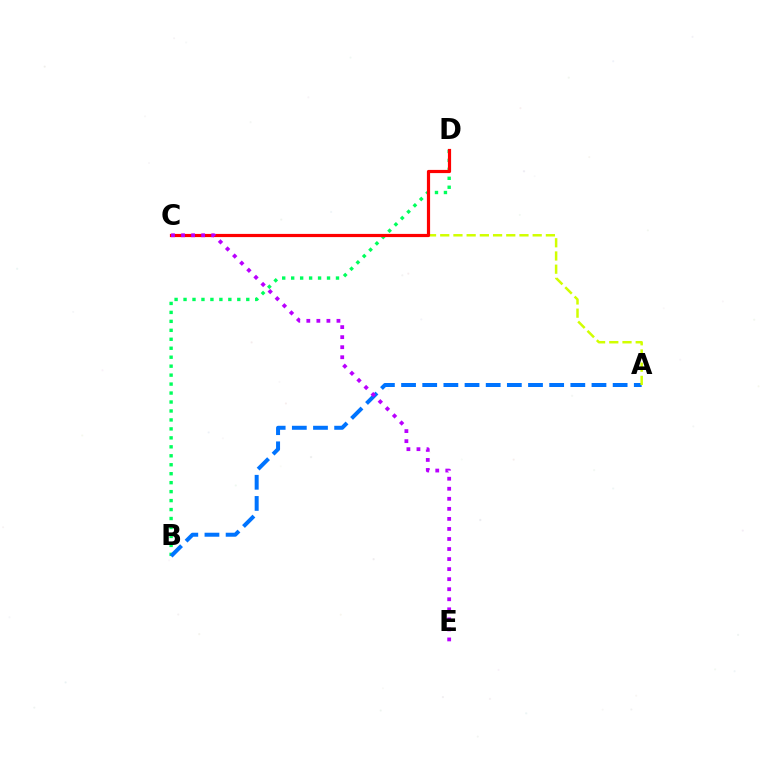{('B', 'D'): [{'color': '#00ff5c', 'line_style': 'dotted', 'thickness': 2.43}], ('A', 'B'): [{'color': '#0074ff', 'line_style': 'dashed', 'thickness': 2.87}], ('A', 'C'): [{'color': '#d1ff00', 'line_style': 'dashed', 'thickness': 1.79}], ('C', 'D'): [{'color': '#ff0000', 'line_style': 'solid', 'thickness': 2.29}], ('C', 'E'): [{'color': '#b900ff', 'line_style': 'dotted', 'thickness': 2.73}]}